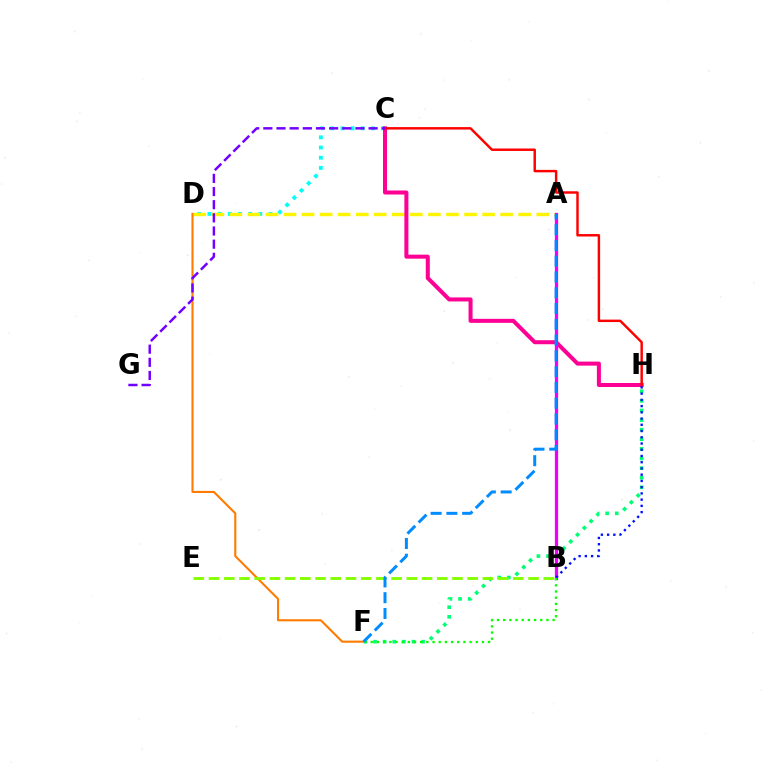{('C', 'D'): [{'color': '#00fff6', 'line_style': 'dotted', 'thickness': 2.77}], ('A', 'D'): [{'color': '#fcf500', 'line_style': 'dashed', 'thickness': 2.45}], ('D', 'F'): [{'color': '#ff7c00', 'line_style': 'solid', 'thickness': 1.52}], ('C', 'H'): [{'color': '#ff0094', 'line_style': 'solid', 'thickness': 2.9}, {'color': '#ff0000', 'line_style': 'solid', 'thickness': 1.76}], ('F', 'H'): [{'color': '#00ff74', 'line_style': 'dotted', 'thickness': 2.61}], ('A', 'B'): [{'color': '#ee00ff', 'line_style': 'solid', 'thickness': 2.35}], ('B', 'E'): [{'color': '#84ff00', 'line_style': 'dashed', 'thickness': 2.07}], ('B', 'H'): [{'color': '#0010ff', 'line_style': 'dotted', 'thickness': 1.69}], ('B', 'F'): [{'color': '#08ff00', 'line_style': 'dotted', 'thickness': 1.68}], ('A', 'F'): [{'color': '#008cff', 'line_style': 'dashed', 'thickness': 2.14}], ('C', 'G'): [{'color': '#7200ff', 'line_style': 'dashed', 'thickness': 1.79}]}